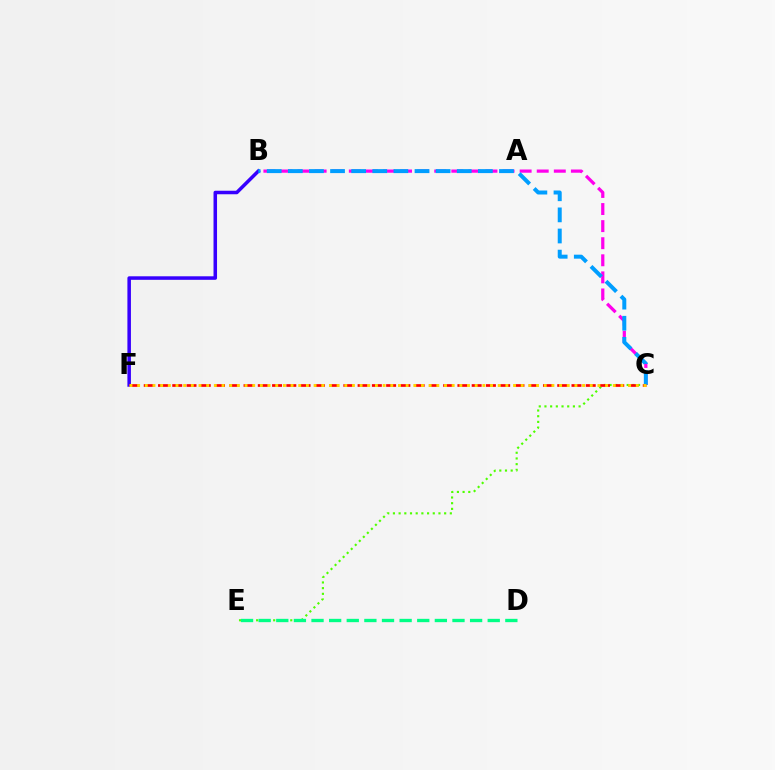{('C', 'E'): [{'color': '#4fff00', 'line_style': 'dotted', 'thickness': 1.55}], ('B', 'F'): [{'color': '#3700ff', 'line_style': 'solid', 'thickness': 2.54}], ('D', 'E'): [{'color': '#00ff86', 'line_style': 'dashed', 'thickness': 2.39}], ('B', 'C'): [{'color': '#ff00ed', 'line_style': 'dashed', 'thickness': 2.32}, {'color': '#009eff', 'line_style': 'dashed', 'thickness': 2.87}], ('C', 'F'): [{'color': '#ff0000', 'line_style': 'dashed', 'thickness': 1.94}, {'color': '#ffd500', 'line_style': 'dotted', 'thickness': 2.08}]}